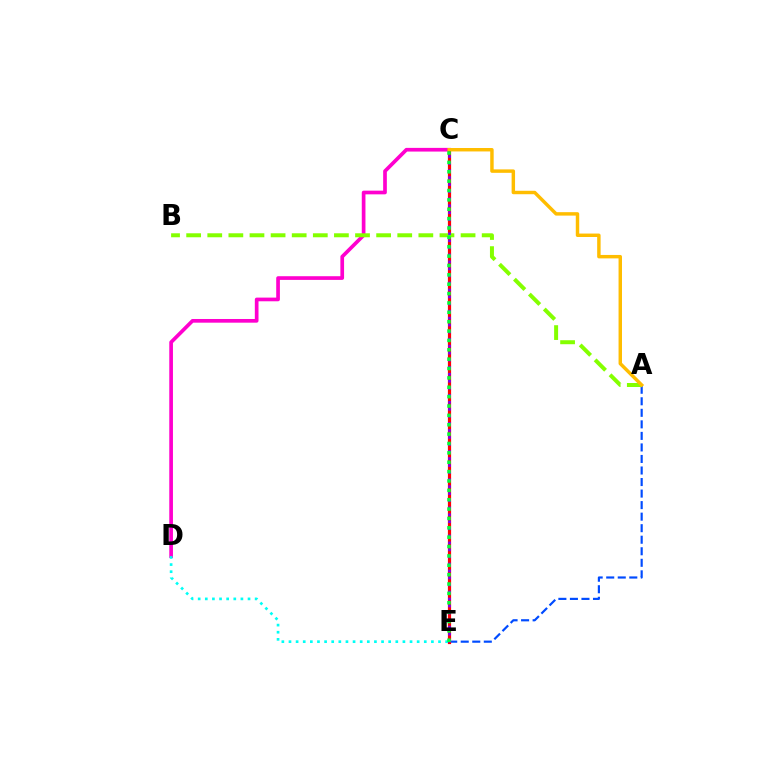{('C', 'D'): [{'color': '#ff00cf', 'line_style': 'solid', 'thickness': 2.65}], ('A', 'E'): [{'color': '#004bff', 'line_style': 'dashed', 'thickness': 1.57}], ('C', 'E'): [{'color': '#ff0000', 'line_style': 'solid', 'thickness': 2.31}, {'color': '#7200ff', 'line_style': 'dotted', 'thickness': 1.91}, {'color': '#00ff39', 'line_style': 'dotted', 'thickness': 2.55}], ('A', 'B'): [{'color': '#84ff00', 'line_style': 'dashed', 'thickness': 2.87}], ('A', 'C'): [{'color': '#ffbd00', 'line_style': 'solid', 'thickness': 2.48}], ('D', 'E'): [{'color': '#00fff6', 'line_style': 'dotted', 'thickness': 1.93}]}